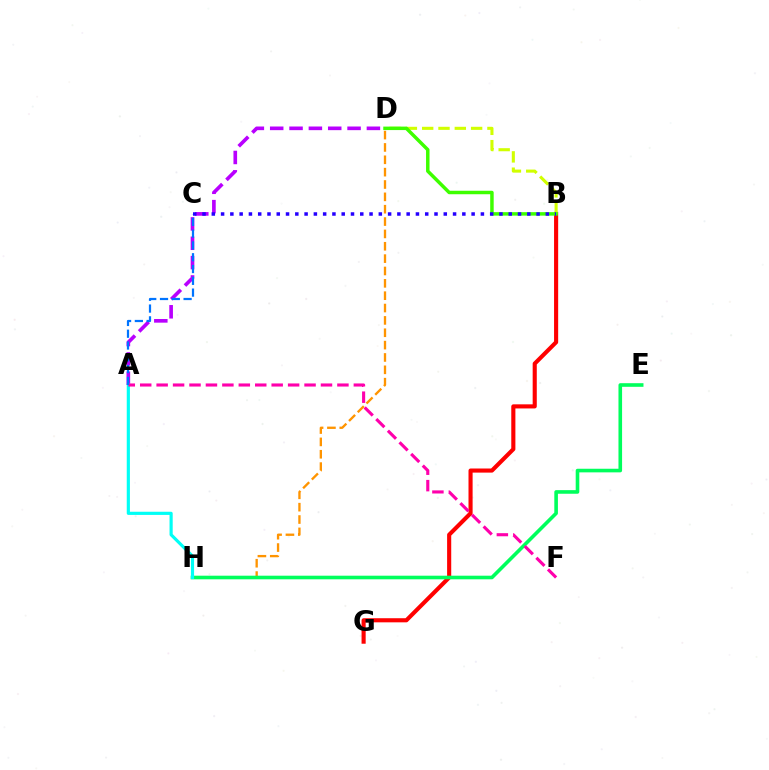{('A', 'D'): [{'color': '#b900ff', 'line_style': 'dashed', 'thickness': 2.63}], ('B', 'G'): [{'color': '#ff0000', 'line_style': 'solid', 'thickness': 2.96}], ('B', 'D'): [{'color': '#d1ff00', 'line_style': 'dashed', 'thickness': 2.22}, {'color': '#3dff00', 'line_style': 'solid', 'thickness': 2.5}], ('D', 'H'): [{'color': '#ff9400', 'line_style': 'dashed', 'thickness': 1.68}], ('B', 'C'): [{'color': '#2500ff', 'line_style': 'dotted', 'thickness': 2.52}], ('E', 'H'): [{'color': '#00ff5c', 'line_style': 'solid', 'thickness': 2.6}], ('A', 'H'): [{'color': '#00fff6', 'line_style': 'solid', 'thickness': 2.28}], ('A', 'F'): [{'color': '#ff00ac', 'line_style': 'dashed', 'thickness': 2.23}], ('A', 'C'): [{'color': '#0074ff', 'line_style': 'dashed', 'thickness': 1.6}]}